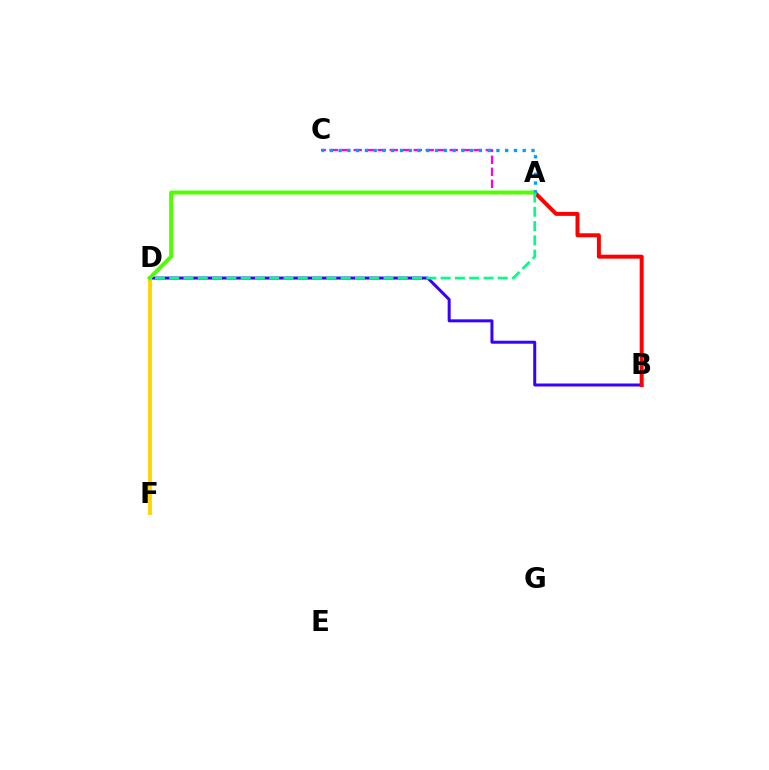{('A', 'C'): [{'color': '#ff00ed', 'line_style': 'dashed', 'thickness': 1.63}, {'color': '#009eff', 'line_style': 'dotted', 'thickness': 2.38}], ('B', 'D'): [{'color': '#3700ff', 'line_style': 'solid', 'thickness': 2.15}], ('A', 'B'): [{'color': '#ff0000', 'line_style': 'solid', 'thickness': 2.86}], ('D', 'F'): [{'color': '#ffd500', 'line_style': 'solid', 'thickness': 2.79}], ('A', 'D'): [{'color': '#4fff00', 'line_style': 'solid', 'thickness': 2.86}, {'color': '#00ff86', 'line_style': 'dashed', 'thickness': 1.94}]}